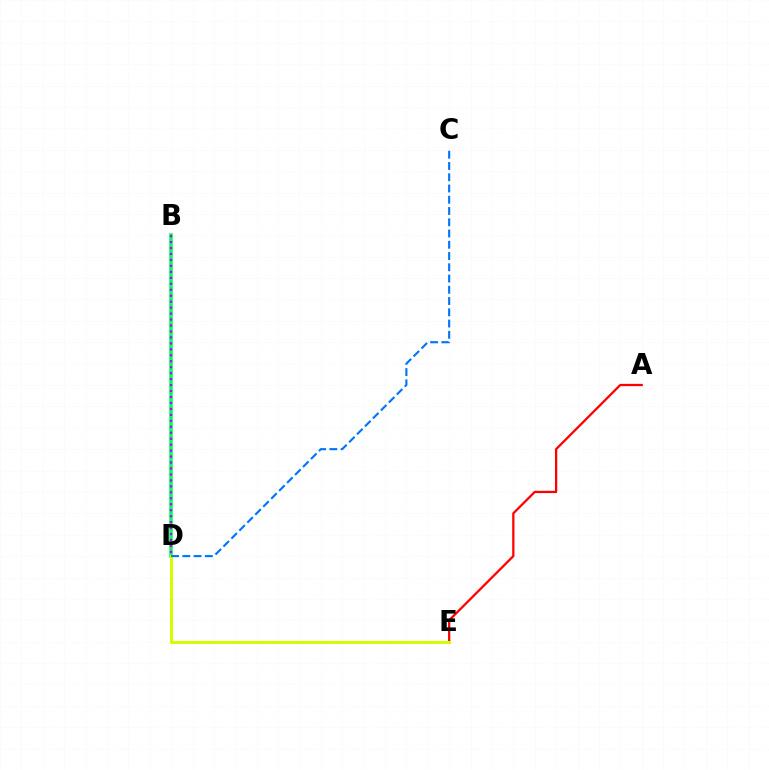{('B', 'D'): [{'color': '#00ff5c', 'line_style': 'solid', 'thickness': 2.56}, {'color': '#b900ff', 'line_style': 'dotted', 'thickness': 1.62}], ('A', 'E'): [{'color': '#ff0000', 'line_style': 'solid', 'thickness': 1.63}], ('D', 'E'): [{'color': '#d1ff00', 'line_style': 'solid', 'thickness': 2.18}], ('C', 'D'): [{'color': '#0074ff', 'line_style': 'dashed', 'thickness': 1.53}]}